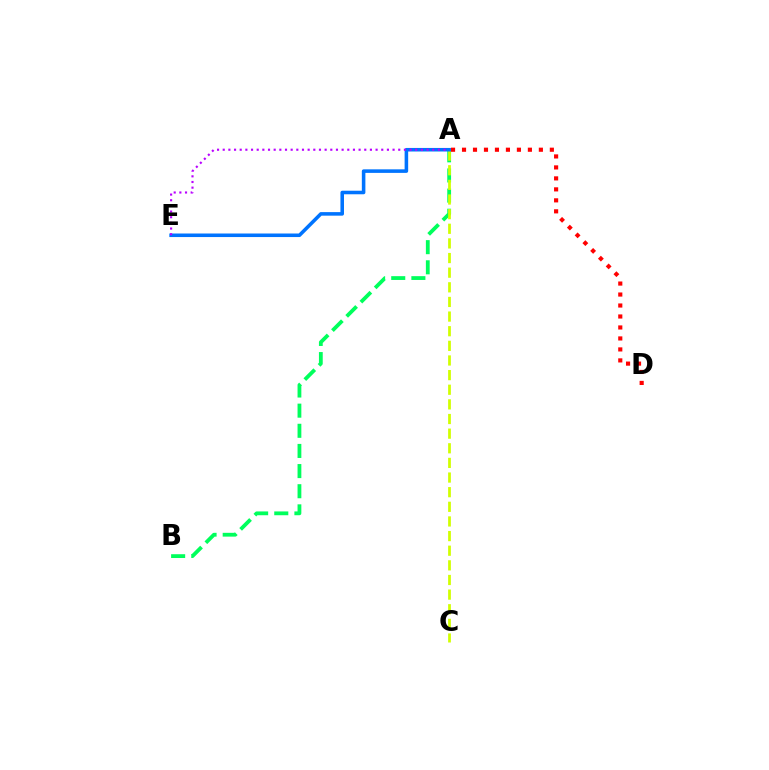{('A', 'B'): [{'color': '#00ff5c', 'line_style': 'dashed', 'thickness': 2.74}], ('A', 'C'): [{'color': '#d1ff00', 'line_style': 'dashed', 'thickness': 1.99}], ('A', 'D'): [{'color': '#ff0000', 'line_style': 'dotted', 'thickness': 2.98}], ('A', 'E'): [{'color': '#0074ff', 'line_style': 'solid', 'thickness': 2.56}, {'color': '#b900ff', 'line_style': 'dotted', 'thickness': 1.54}]}